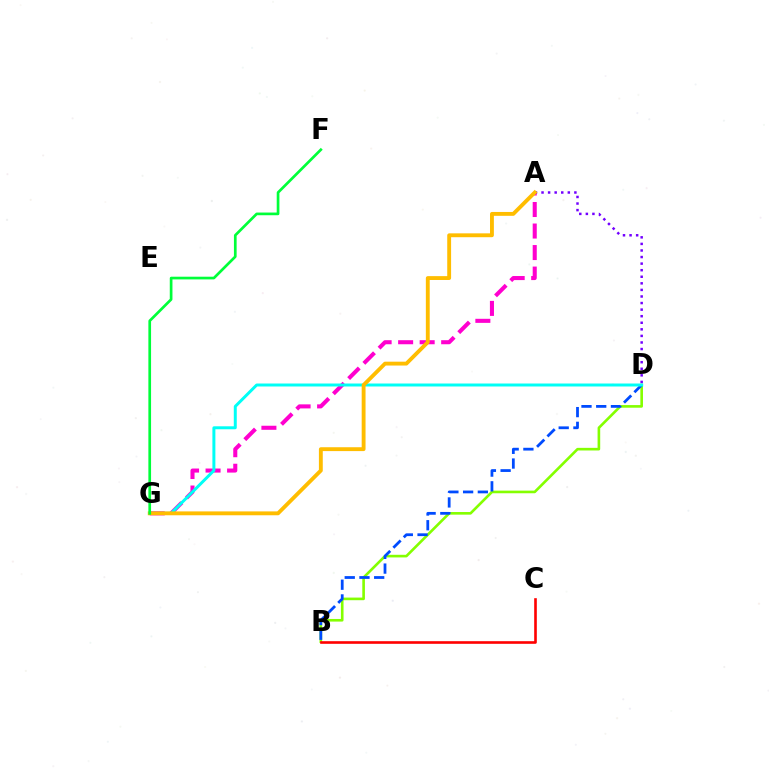{('A', 'G'): [{'color': '#ff00cf', 'line_style': 'dashed', 'thickness': 2.92}, {'color': '#ffbd00', 'line_style': 'solid', 'thickness': 2.78}], ('B', 'D'): [{'color': '#84ff00', 'line_style': 'solid', 'thickness': 1.89}, {'color': '#004bff', 'line_style': 'dashed', 'thickness': 2.0}], ('D', 'G'): [{'color': '#00fff6', 'line_style': 'solid', 'thickness': 2.14}], ('A', 'D'): [{'color': '#7200ff', 'line_style': 'dotted', 'thickness': 1.79}], ('F', 'G'): [{'color': '#00ff39', 'line_style': 'solid', 'thickness': 1.94}], ('B', 'C'): [{'color': '#ff0000', 'line_style': 'solid', 'thickness': 1.89}]}